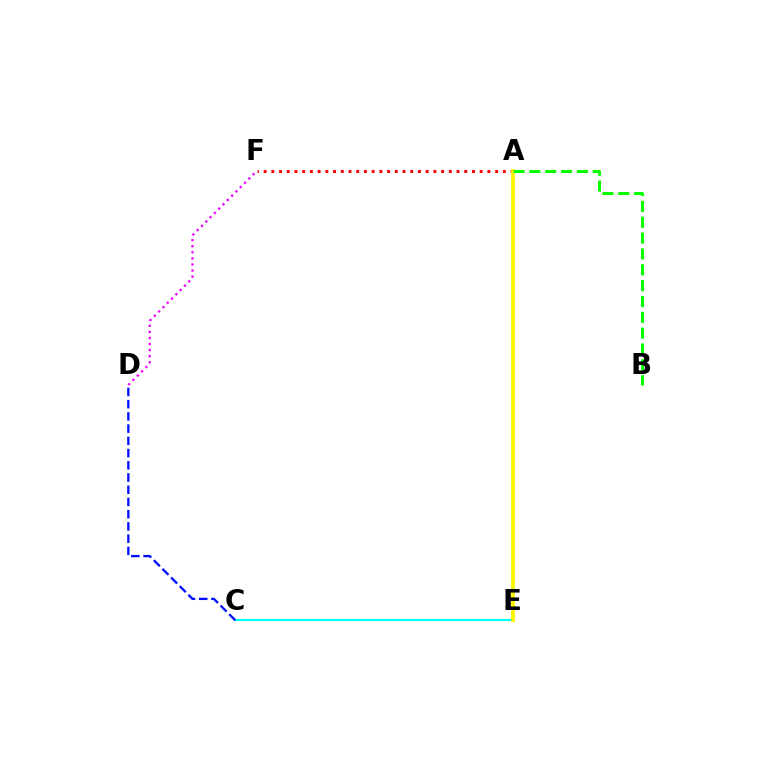{('D', 'F'): [{'color': '#ee00ff', 'line_style': 'dotted', 'thickness': 1.65}], ('A', 'F'): [{'color': '#ff0000', 'line_style': 'dotted', 'thickness': 2.1}], ('C', 'E'): [{'color': '#00fff6', 'line_style': 'solid', 'thickness': 1.55}], ('C', 'D'): [{'color': '#0010ff', 'line_style': 'dashed', 'thickness': 1.66}], ('A', 'E'): [{'color': '#fcf500', 'line_style': 'solid', 'thickness': 2.7}], ('A', 'B'): [{'color': '#08ff00', 'line_style': 'dashed', 'thickness': 2.15}]}